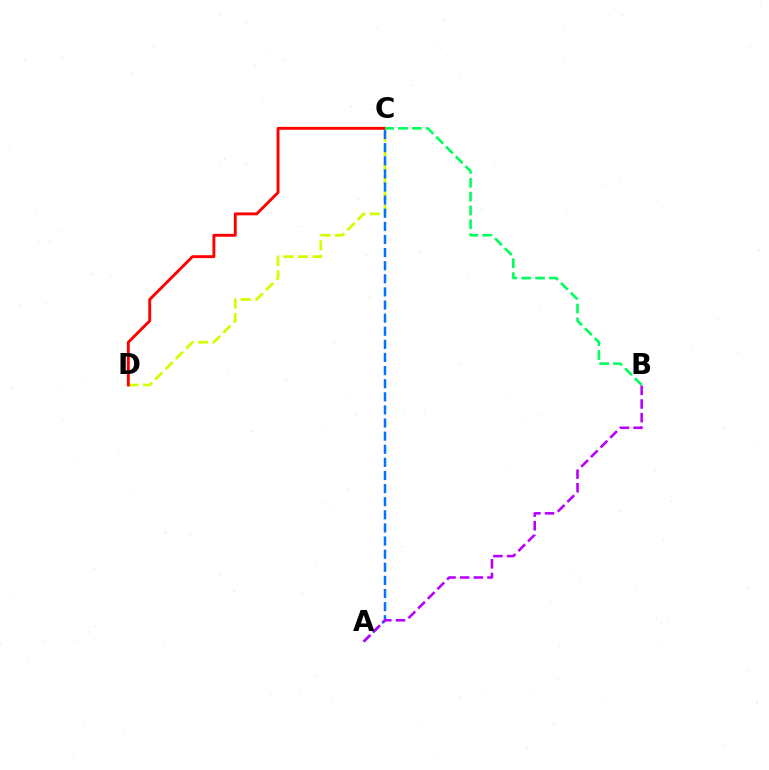{('C', 'D'): [{'color': '#d1ff00', 'line_style': 'dashed', 'thickness': 1.98}, {'color': '#ff0000', 'line_style': 'solid', 'thickness': 2.08}], ('A', 'C'): [{'color': '#0074ff', 'line_style': 'dashed', 'thickness': 1.78}], ('B', 'C'): [{'color': '#00ff5c', 'line_style': 'dashed', 'thickness': 1.88}], ('A', 'B'): [{'color': '#b900ff', 'line_style': 'dashed', 'thickness': 1.85}]}